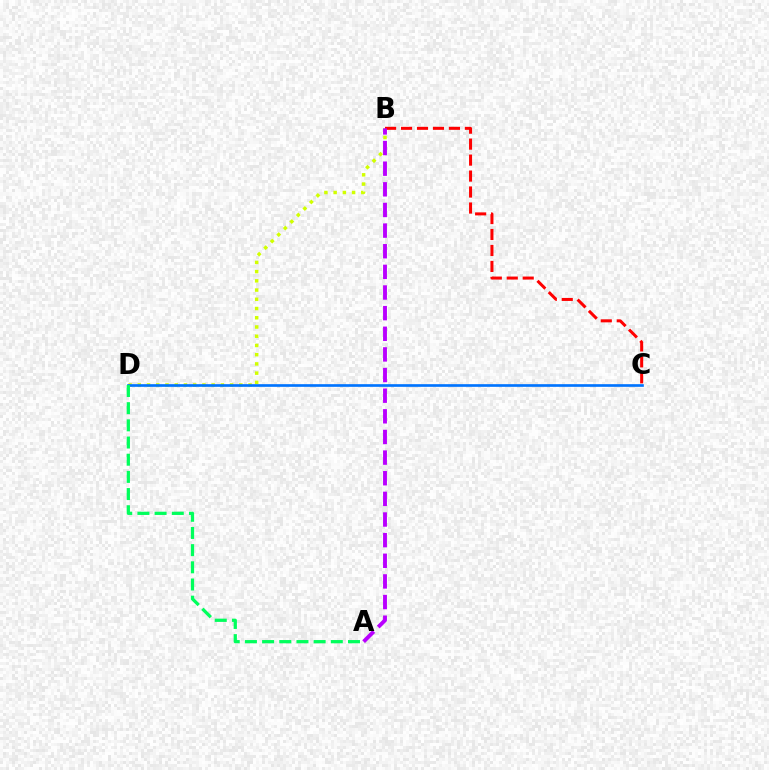{('B', 'D'): [{'color': '#d1ff00', 'line_style': 'dotted', 'thickness': 2.51}], ('B', 'C'): [{'color': '#ff0000', 'line_style': 'dashed', 'thickness': 2.17}], ('C', 'D'): [{'color': '#0074ff', 'line_style': 'solid', 'thickness': 1.92}], ('A', 'D'): [{'color': '#00ff5c', 'line_style': 'dashed', 'thickness': 2.33}], ('A', 'B'): [{'color': '#b900ff', 'line_style': 'dashed', 'thickness': 2.8}]}